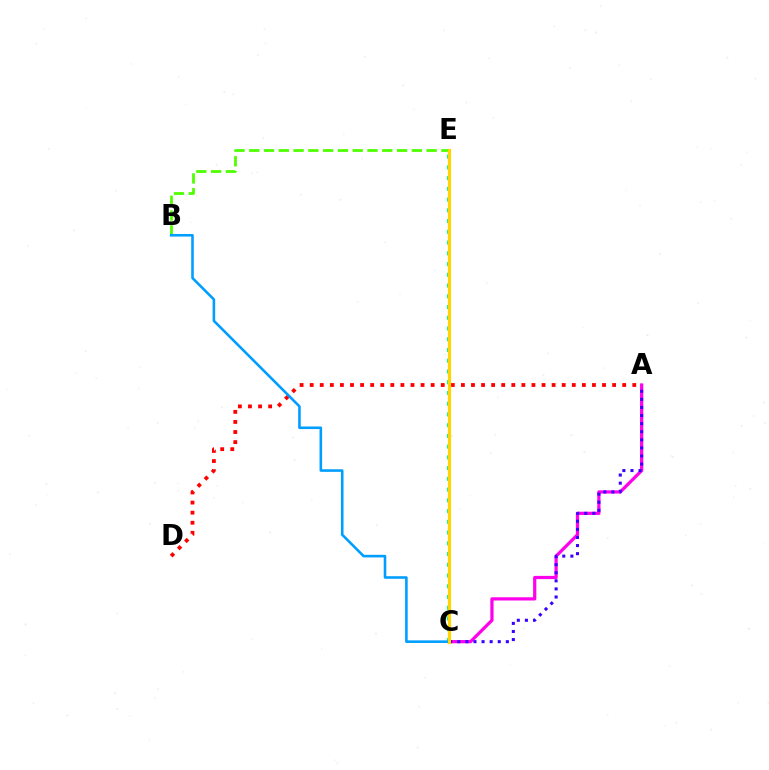{('B', 'E'): [{'color': '#4fff00', 'line_style': 'dashed', 'thickness': 2.01}], ('A', 'C'): [{'color': '#ff00ed', 'line_style': 'solid', 'thickness': 2.32}, {'color': '#3700ff', 'line_style': 'dotted', 'thickness': 2.2}], ('C', 'E'): [{'color': '#00ff86', 'line_style': 'dotted', 'thickness': 2.92}, {'color': '#ffd500', 'line_style': 'solid', 'thickness': 2.28}], ('A', 'D'): [{'color': '#ff0000', 'line_style': 'dotted', 'thickness': 2.74}], ('B', 'C'): [{'color': '#009eff', 'line_style': 'solid', 'thickness': 1.86}]}